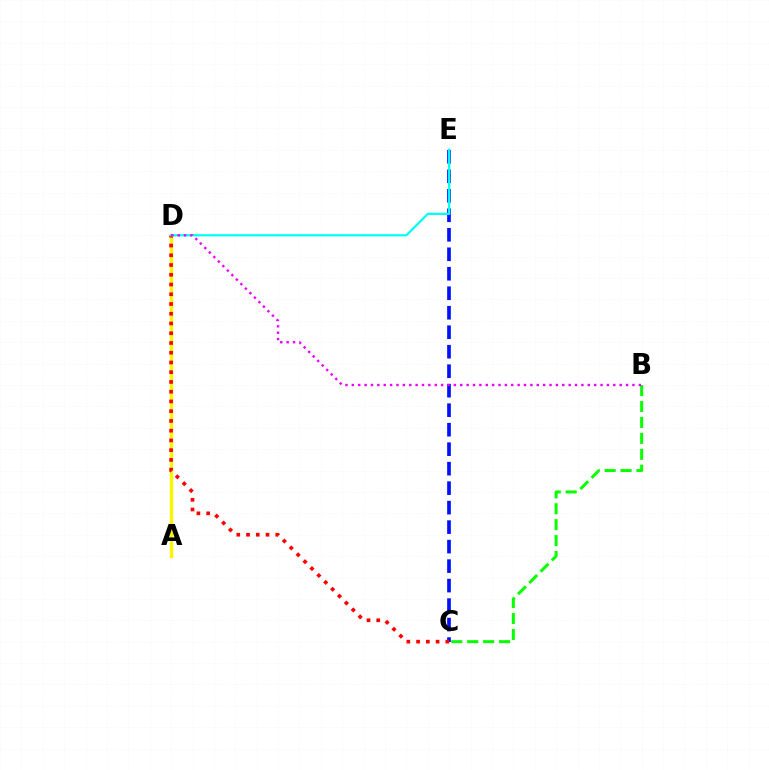{('C', 'E'): [{'color': '#0010ff', 'line_style': 'dashed', 'thickness': 2.65}], ('B', 'C'): [{'color': '#08ff00', 'line_style': 'dashed', 'thickness': 2.16}], ('A', 'D'): [{'color': '#fcf500', 'line_style': 'solid', 'thickness': 2.45}], ('C', 'D'): [{'color': '#ff0000', 'line_style': 'dotted', 'thickness': 2.65}], ('D', 'E'): [{'color': '#00fff6', 'line_style': 'solid', 'thickness': 1.61}], ('B', 'D'): [{'color': '#ee00ff', 'line_style': 'dotted', 'thickness': 1.73}]}